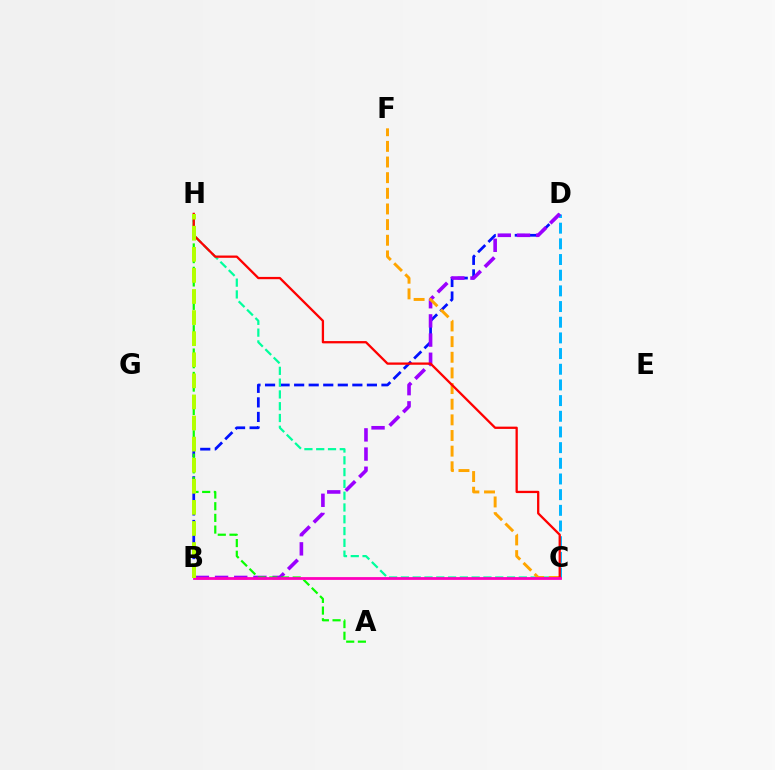{('C', 'D'): [{'color': '#00b5ff', 'line_style': 'dashed', 'thickness': 2.13}], ('B', 'D'): [{'color': '#0010ff', 'line_style': 'dashed', 'thickness': 1.98}, {'color': '#9b00ff', 'line_style': 'dashed', 'thickness': 2.61}], ('A', 'H'): [{'color': '#08ff00', 'line_style': 'dashed', 'thickness': 1.59}], ('C', 'H'): [{'color': '#00ff9d', 'line_style': 'dashed', 'thickness': 1.6}, {'color': '#ff0000', 'line_style': 'solid', 'thickness': 1.65}], ('C', 'F'): [{'color': '#ffa500', 'line_style': 'dashed', 'thickness': 2.13}], ('B', 'C'): [{'color': '#ff00bd', 'line_style': 'solid', 'thickness': 2.01}], ('B', 'H'): [{'color': '#b3ff00', 'line_style': 'dashed', 'thickness': 2.86}]}